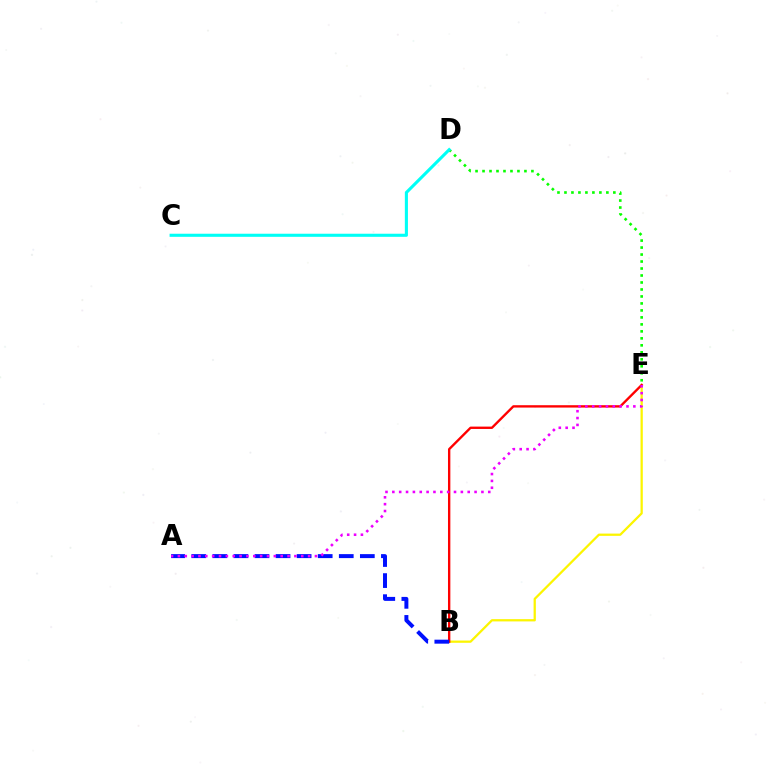{('D', 'E'): [{'color': '#08ff00', 'line_style': 'dotted', 'thickness': 1.9}], ('C', 'D'): [{'color': '#00fff6', 'line_style': 'solid', 'thickness': 2.23}], ('B', 'E'): [{'color': '#fcf500', 'line_style': 'solid', 'thickness': 1.63}, {'color': '#ff0000', 'line_style': 'solid', 'thickness': 1.7}], ('A', 'B'): [{'color': '#0010ff', 'line_style': 'dashed', 'thickness': 2.86}], ('A', 'E'): [{'color': '#ee00ff', 'line_style': 'dotted', 'thickness': 1.86}]}